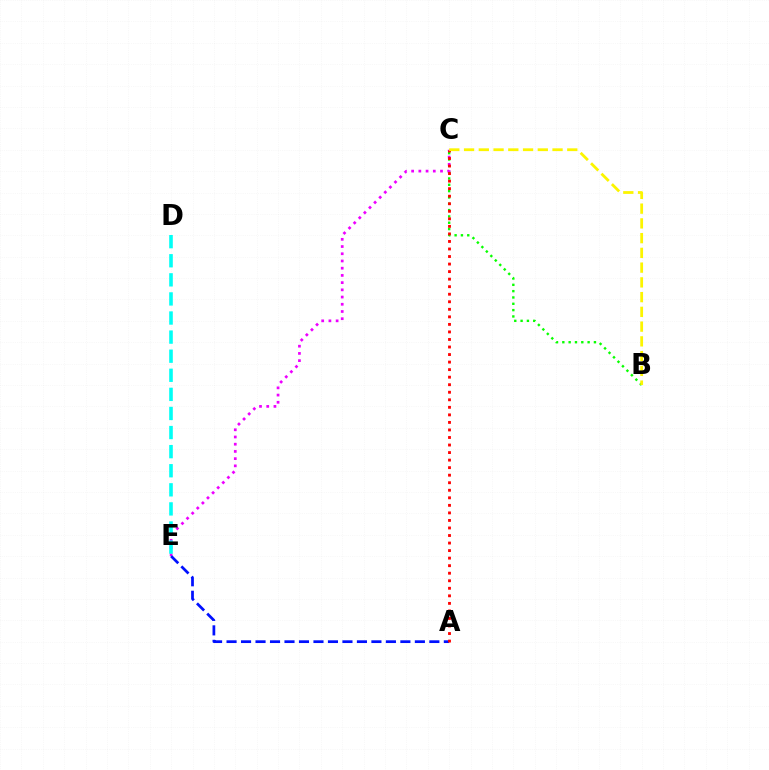{('B', 'C'): [{'color': '#08ff00', 'line_style': 'dotted', 'thickness': 1.72}, {'color': '#fcf500', 'line_style': 'dashed', 'thickness': 2.0}], ('C', 'E'): [{'color': '#ee00ff', 'line_style': 'dotted', 'thickness': 1.96}], ('A', 'E'): [{'color': '#0010ff', 'line_style': 'dashed', 'thickness': 1.97}], ('A', 'C'): [{'color': '#ff0000', 'line_style': 'dotted', 'thickness': 2.05}], ('D', 'E'): [{'color': '#00fff6', 'line_style': 'dashed', 'thickness': 2.59}]}